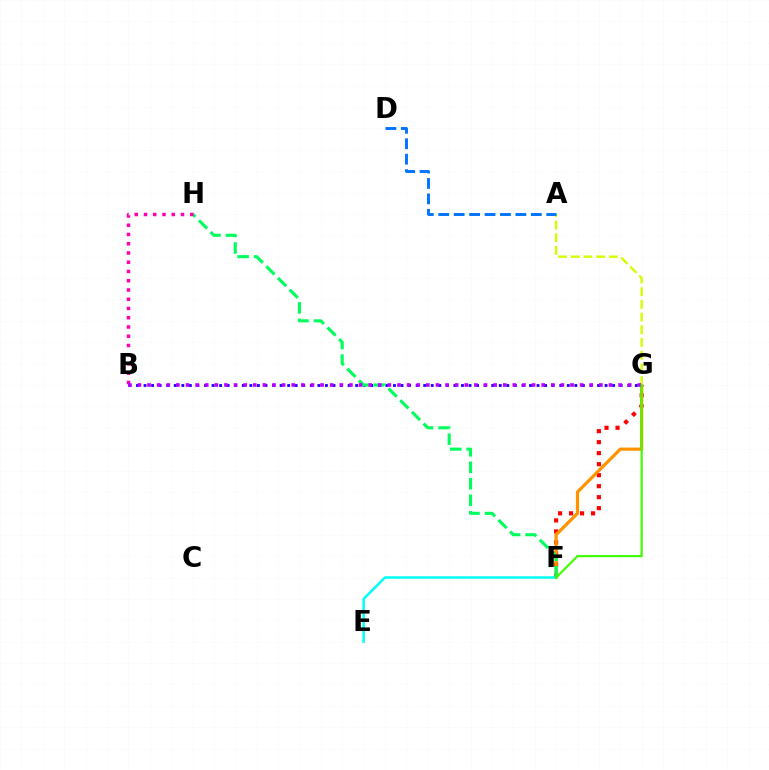{('F', 'G'): [{'color': '#ff0000', 'line_style': 'dotted', 'thickness': 2.99}, {'color': '#ff9400', 'line_style': 'solid', 'thickness': 2.32}, {'color': '#3dff00', 'line_style': 'solid', 'thickness': 1.56}], ('B', 'G'): [{'color': '#2500ff', 'line_style': 'dotted', 'thickness': 2.05}, {'color': '#b900ff', 'line_style': 'dotted', 'thickness': 2.61}], ('A', 'G'): [{'color': '#d1ff00', 'line_style': 'dashed', 'thickness': 1.72}], ('E', 'F'): [{'color': '#00fff6', 'line_style': 'solid', 'thickness': 1.81}], ('F', 'H'): [{'color': '#00ff5c', 'line_style': 'dashed', 'thickness': 2.24}], ('A', 'D'): [{'color': '#0074ff', 'line_style': 'dashed', 'thickness': 2.1}], ('B', 'H'): [{'color': '#ff00ac', 'line_style': 'dotted', 'thickness': 2.51}]}